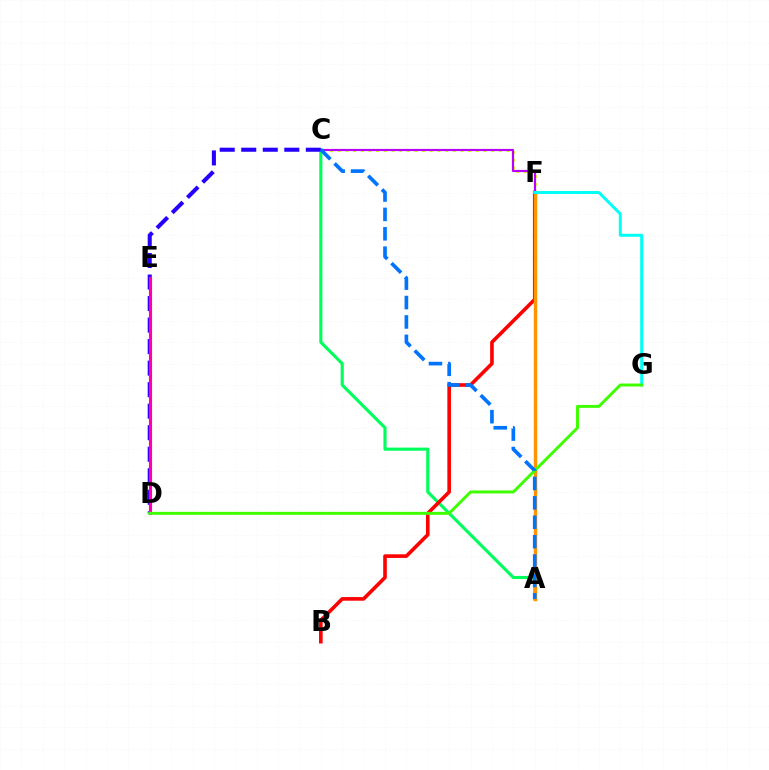{('A', 'C'): [{'color': '#00ff5c', 'line_style': 'solid', 'thickness': 2.25}, {'color': '#0074ff', 'line_style': 'dashed', 'thickness': 2.64}], ('B', 'F'): [{'color': '#ff0000', 'line_style': 'solid', 'thickness': 2.6}], ('C', 'F'): [{'color': '#d1ff00', 'line_style': 'dotted', 'thickness': 2.08}, {'color': '#b900ff', 'line_style': 'solid', 'thickness': 1.57}], ('A', 'F'): [{'color': '#ff9400', 'line_style': 'solid', 'thickness': 2.48}], ('F', 'G'): [{'color': '#00fff6', 'line_style': 'solid', 'thickness': 2.13}], ('C', 'D'): [{'color': '#2500ff', 'line_style': 'dashed', 'thickness': 2.92}], ('D', 'E'): [{'color': '#ff00ac', 'line_style': 'solid', 'thickness': 2.24}], ('D', 'G'): [{'color': '#3dff00', 'line_style': 'solid', 'thickness': 2.12}]}